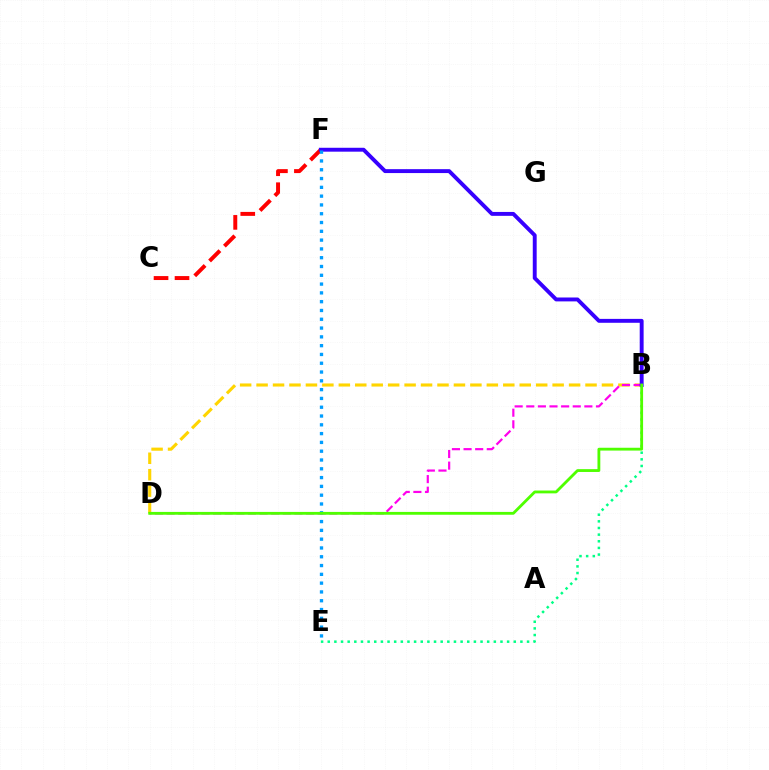{('B', 'D'): [{'color': '#ffd500', 'line_style': 'dashed', 'thickness': 2.23}, {'color': '#ff00ed', 'line_style': 'dashed', 'thickness': 1.58}, {'color': '#4fff00', 'line_style': 'solid', 'thickness': 2.04}], ('B', 'E'): [{'color': '#00ff86', 'line_style': 'dotted', 'thickness': 1.81}], ('C', 'F'): [{'color': '#ff0000', 'line_style': 'dashed', 'thickness': 2.85}], ('B', 'F'): [{'color': '#3700ff', 'line_style': 'solid', 'thickness': 2.81}], ('E', 'F'): [{'color': '#009eff', 'line_style': 'dotted', 'thickness': 2.39}]}